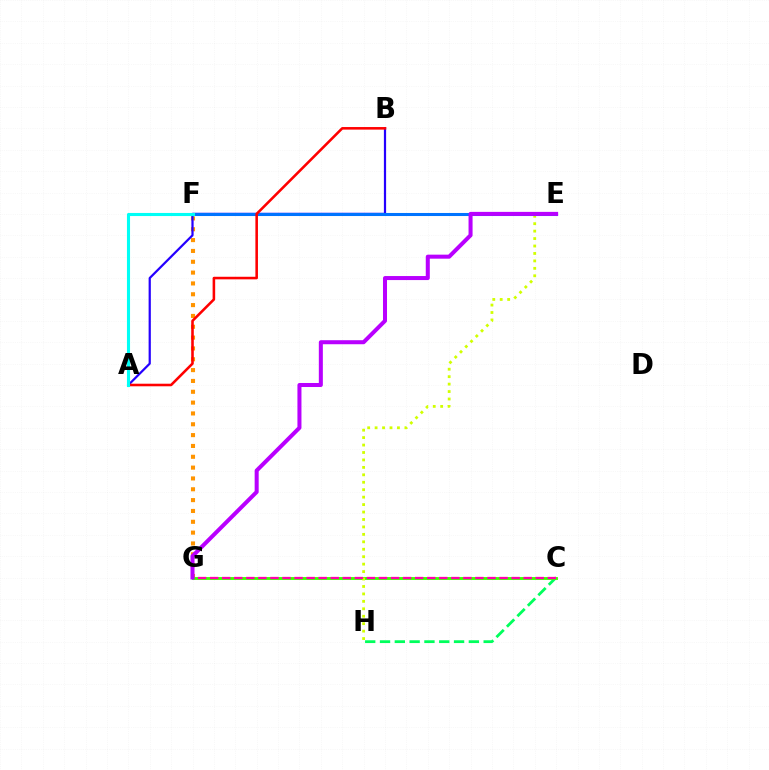{('F', 'G'): [{'color': '#ff9400', 'line_style': 'dotted', 'thickness': 2.94}], ('C', 'H'): [{'color': '#00ff5c', 'line_style': 'dashed', 'thickness': 2.01}], ('C', 'G'): [{'color': '#3dff00', 'line_style': 'solid', 'thickness': 2.07}, {'color': '#ff00ac', 'line_style': 'dashed', 'thickness': 1.64}], ('E', 'H'): [{'color': '#d1ff00', 'line_style': 'dotted', 'thickness': 2.02}], ('A', 'B'): [{'color': '#2500ff', 'line_style': 'solid', 'thickness': 1.6}, {'color': '#ff0000', 'line_style': 'solid', 'thickness': 1.85}], ('E', 'F'): [{'color': '#0074ff', 'line_style': 'solid', 'thickness': 2.2}], ('E', 'G'): [{'color': '#b900ff', 'line_style': 'solid', 'thickness': 2.9}], ('A', 'F'): [{'color': '#00fff6', 'line_style': 'solid', 'thickness': 2.23}]}